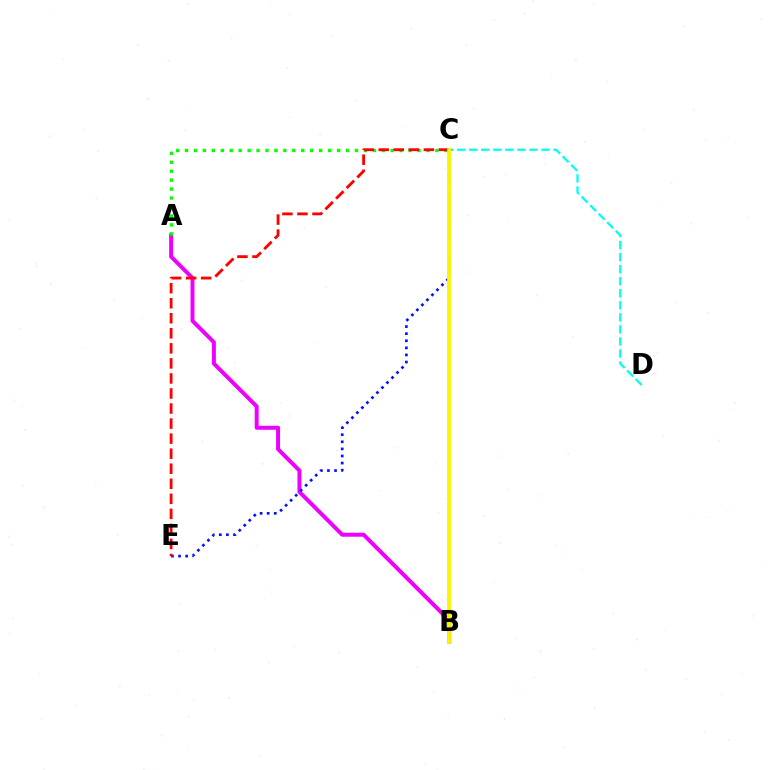{('C', 'D'): [{'color': '#00fff6', 'line_style': 'dashed', 'thickness': 1.64}], ('A', 'B'): [{'color': '#ee00ff', 'line_style': 'solid', 'thickness': 2.85}], ('C', 'E'): [{'color': '#0010ff', 'line_style': 'dotted', 'thickness': 1.93}, {'color': '#ff0000', 'line_style': 'dashed', 'thickness': 2.04}], ('A', 'C'): [{'color': '#08ff00', 'line_style': 'dotted', 'thickness': 2.43}], ('B', 'C'): [{'color': '#fcf500', 'line_style': 'solid', 'thickness': 2.75}]}